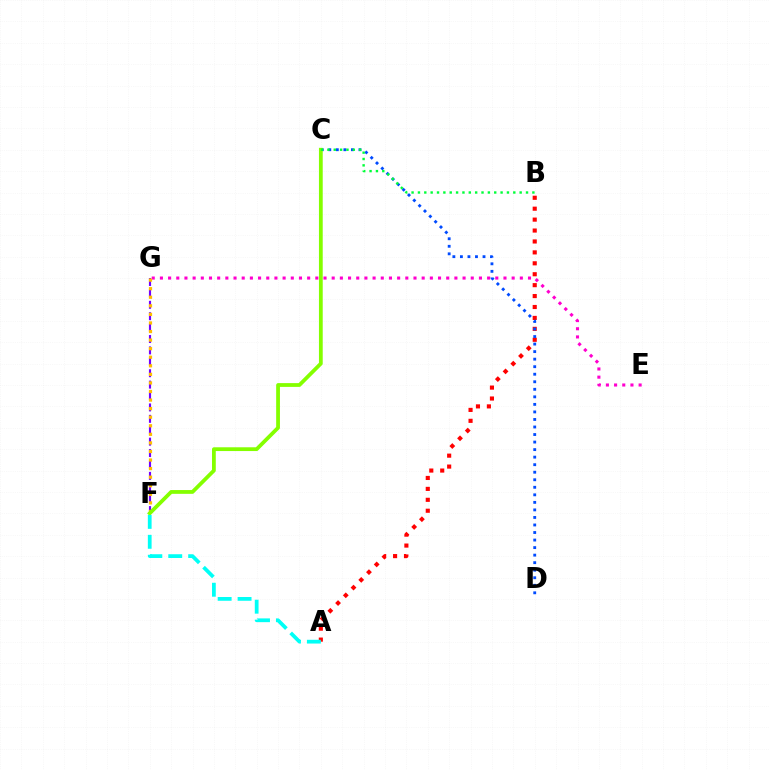{('A', 'B'): [{'color': '#ff0000', 'line_style': 'dotted', 'thickness': 2.97}], ('E', 'G'): [{'color': '#ff00cf', 'line_style': 'dotted', 'thickness': 2.22}], ('F', 'G'): [{'color': '#7200ff', 'line_style': 'dashed', 'thickness': 1.55}, {'color': '#ffbd00', 'line_style': 'dotted', 'thickness': 2.33}], ('C', 'D'): [{'color': '#004bff', 'line_style': 'dotted', 'thickness': 2.05}], ('C', 'F'): [{'color': '#84ff00', 'line_style': 'solid', 'thickness': 2.72}], ('B', 'C'): [{'color': '#00ff39', 'line_style': 'dotted', 'thickness': 1.73}], ('A', 'F'): [{'color': '#00fff6', 'line_style': 'dashed', 'thickness': 2.71}]}